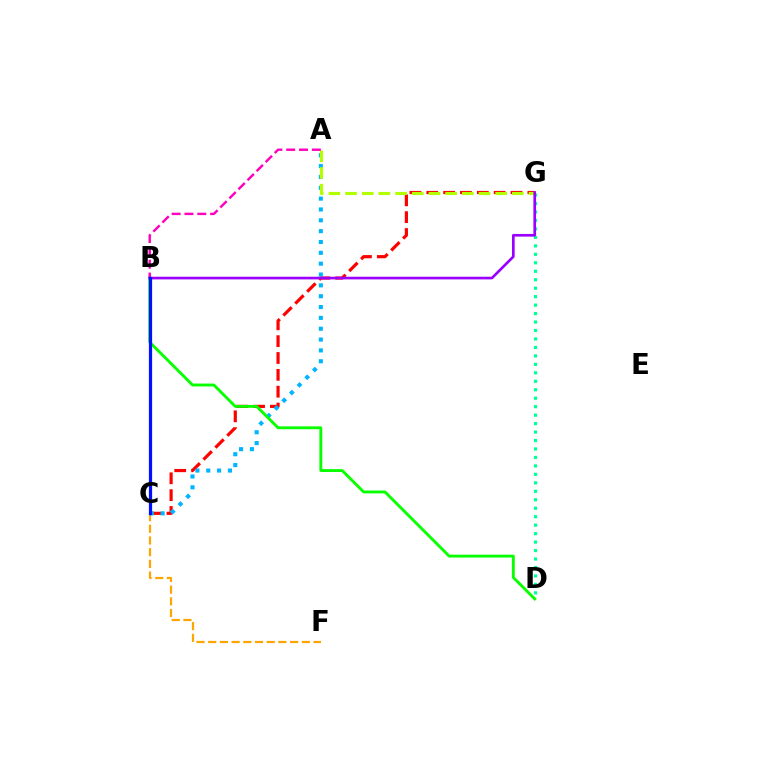{('D', 'G'): [{'color': '#00ff9d', 'line_style': 'dotted', 'thickness': 2.3}], ('C', 'F'): [{'color': '#ffa500', 'line_style': 'dashed', 'thickness': 1.59}], ('C', 'G'): [{'color': '#ff0000', 'line_style': 'dashed', 'thickness': 2.29}], ('A', 'C'): [{'color': '#00b5ff', 'line_style': 'dotted', 'thickness': 2.95}], ('B', 'D'): [{'color': '#08ff00', 'line_style': 'solid', 'thickness': 2.07}], ('A', 'G'): [{'color': '#b3ff00', 'line_style': 'dashed', 'thickness': 2.27}], ('A', 'B'): [{'color': '#ff00bd', 'line_style': 'dashed', 'thickness': 1.74}], ('B', 'G'): [{'color': '#9b00ff', 'line_style': 'solid', 'thickness': 1.92}], ('B', 'C'): [{'color': '#0010ff', 'line_style': 'solid', 'thickness': 2.32}]}